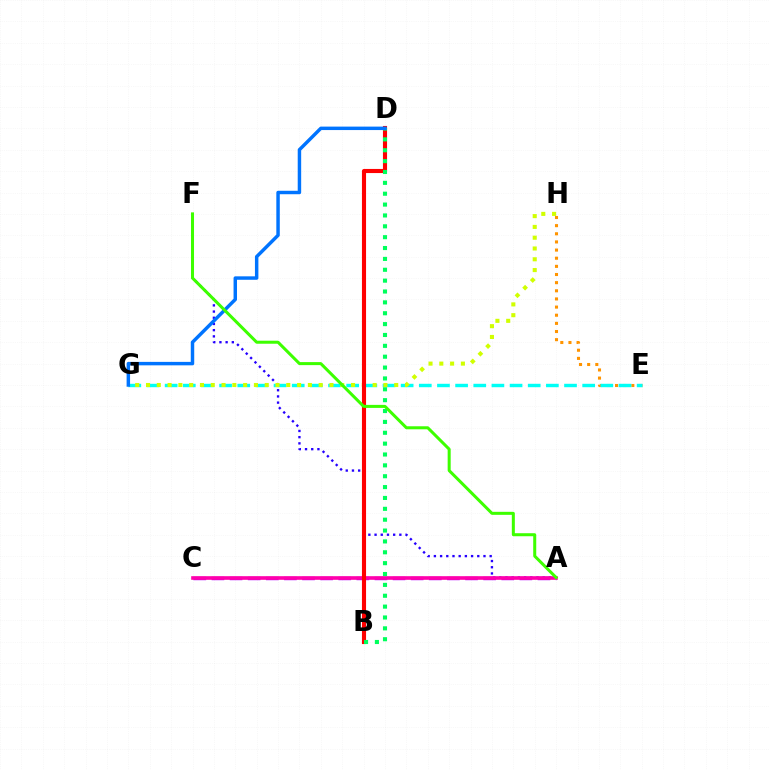{('A', 'F'): [{'color': '#2500ff', 'line_style': 'dotted', 'thickness': 1.68}, {'color': '#3dff00', 'line_style': 'solid', 'thickness': 2.18}], ('E', 'H'): [{'color': '#ff9400', 'line_style': 'dotted', 'thickness': 2.21}], ('E', 'G'): [{'color': '#00fff6', 'line_style': 'dashed', 'thickness': 2.47}], ('G', 'H'): [{'color': '#d1ff00', 'line_style': 'dotted', 'thickness': 2.93}], ('A', 'C'): [{'color': '#b900ff', 'line_style': 'dashed', 'thickness': 2.46}, {'color': '#ff00ac', 'line_style': 'solid', 'thickness': 2.62}], ('B', 'D'): [{'color': '#ff0000', 'line_style': 'solid', 'thickness': 2.96}, {'color': '#00ff5c', 'line_style': 'dotted', 'thickness': 2.95}], ('D', 'G'): [{'color': '#0074ff', 'line_style': 'solid', 'thickness': 2.49}]}